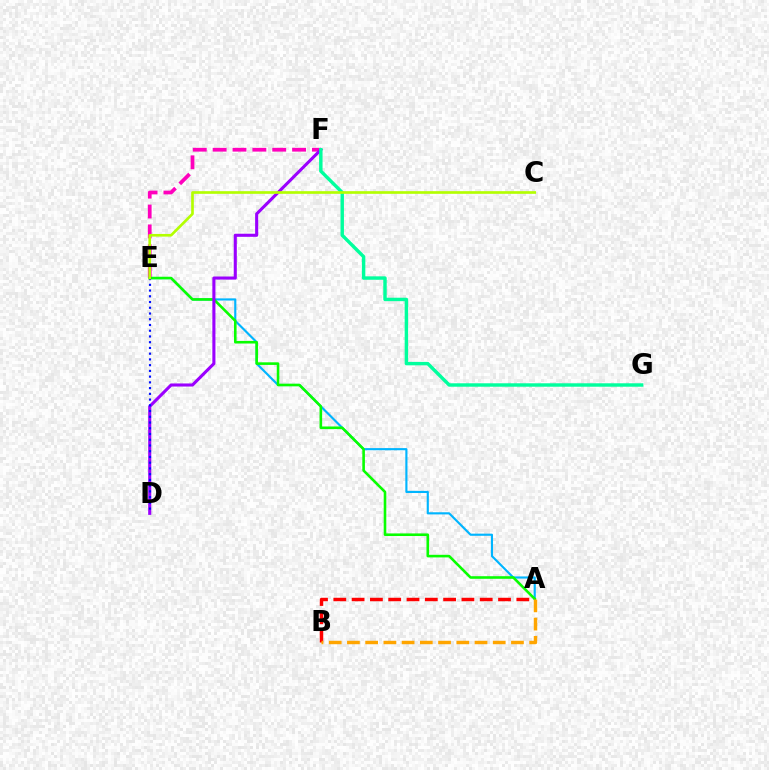{('E', 'F'): [{'color': '#ff00bd', 'line_style': 'dashed', 'thickness': 2.7}], ('A', 'E'): [{'color': '#00b5ff', 'line_style': 'solid', 'thickness': 1.55}, {'color': '#08ff00', 'line_style': 'solid', 'thickness': 1.87}], ('A', 'B'): [{'color': '#ff0000', 'line_style': 'dashed', 'thickness': 2.49}, {'color': '#ffa500', 'line_style': 'dashed', 'thickness': 2.48}], ('D', 'F'): [{'color': '#9b00ff', 'line_style': 'solid', 'thickness': 2.22}], ('D', 'E'): [{'color': '#0010ff', 'line_style': 'dotted', 'thickness': 1.56}], ('F', 'G'): [{'color': '#00ff9d', 'line_style': 'solid', 'thickness': 2.47}], ('C', 'E'): [{'color': '#b3ff00', 'line_style': 'solid', 'thickness': 1.91}]}